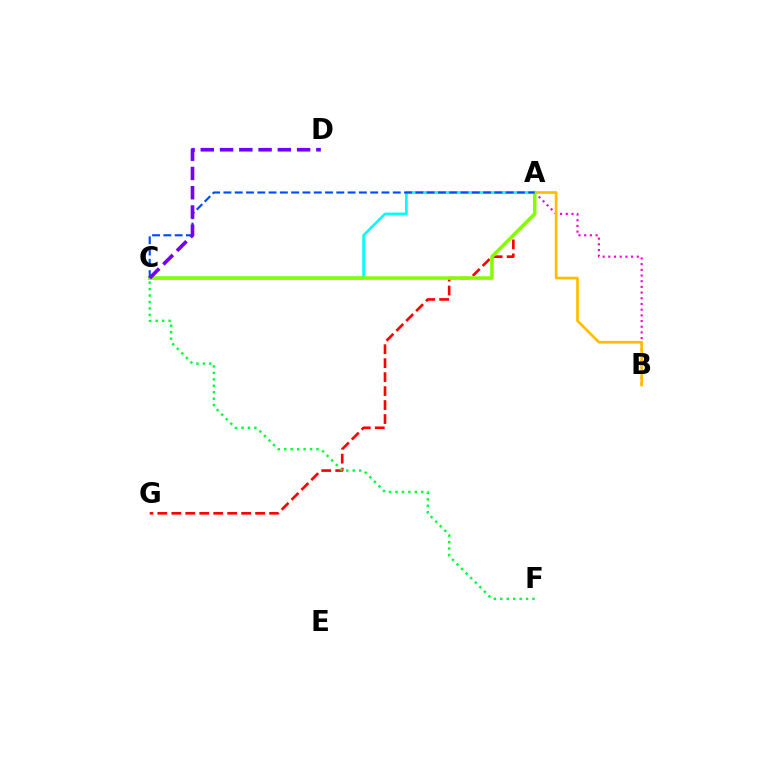{('A', 'C'): [{'color': '#00fff6', 'line_style': 'solid', 'thickness': 1.93}, {'color': '#84ff00', 'line_style': 'solid', 'thickness': 2.54}, {'color': '#004bff', 'line_style': 'dashed', 'thickness': 1.53}], ('A', 'G'): [{'color': '#ff0000', 'line_style': 'dashed', 'thickness': 1.9}], ('C', 'F'): [{'color': '#00ff39', 'line_style': 'dotted', 'thickness': 1.75}], ('A', 'B'): [{'color': '#ff00cf', 'line_style': 'dotted', 'thickness': 1.55}, {'color': '#ffbd00', 'line_style': 'solid', 'thickness': 1.93}], ('C', 'D'): [{'color': '#7200ff', 'line_style': 'dashed', 'thickness': 2.62}]}